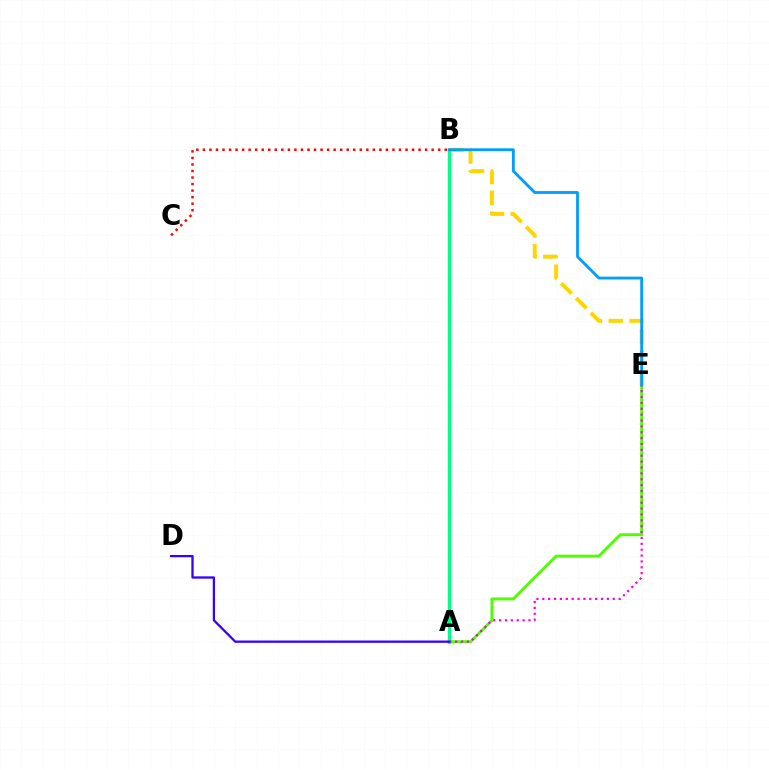{('A', 'E'): [{'color': '#4fff00', 'line_style': 'solid', 'thickness': 2.11}, {'color': '#ff00ed', 'line_style': 'dotted', 'thickness': 1.6}], ('B', 'E'): [{'color': '#ffd500', 'line_style': 'dashed', 'thickness': 2.84}, {'color': '#009eff', 'line_style': 'solid', 'thickness': 2.04}], ('A', 'B'): [{'color': '#00ff86', 'line_style': 'solid', 'thickness': 2.41}], ('A', 'D'): [{'color': '#3700ff', 'line_style': 'solid', 'thickness': 1.65}], ('B', 'C'): [{'color': '#ff0000', 'line_style': 'dotted', 'thickness': 1.78}]}